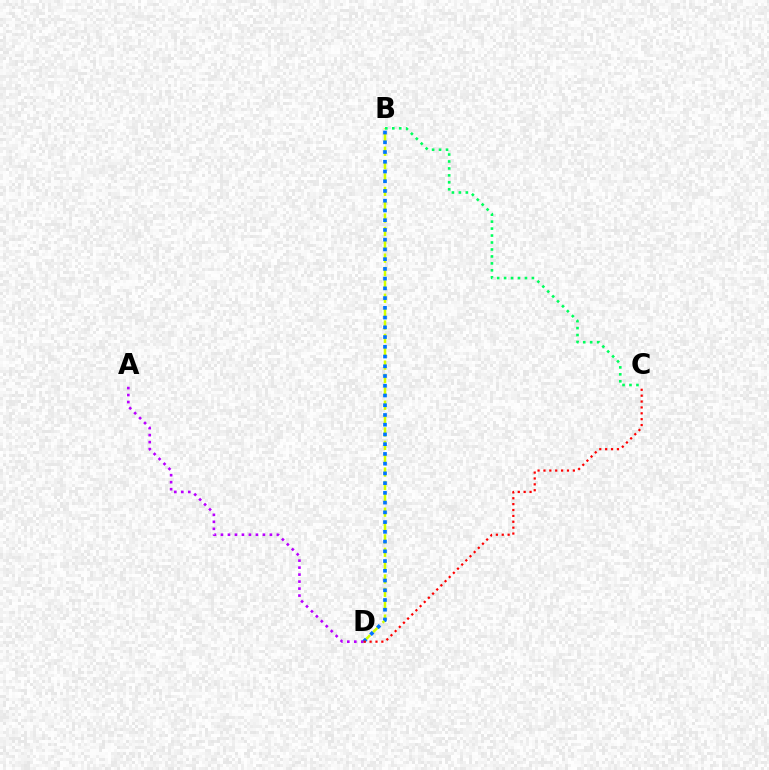{('B', 'D'): [{'color': '#d1ff00', 'line_style': 'dashed', 'thickness': 1.82}, {'color': '#0074ff', 'line_style': 'dotted', 'thickness': 2.65}], ('B', 'C'): [{'color': '#00ff5c', 'line_style': 'dotted', 'thickness': 1.89}], ('A', 'D'): [{'color': '#b900ff', 'line_style': 'dotted', 'thickness': 1.9}], ('C', 'D'): [{'color': '#ff0000', 'line_style': 'dotted', 'thickness': 1.6}]}